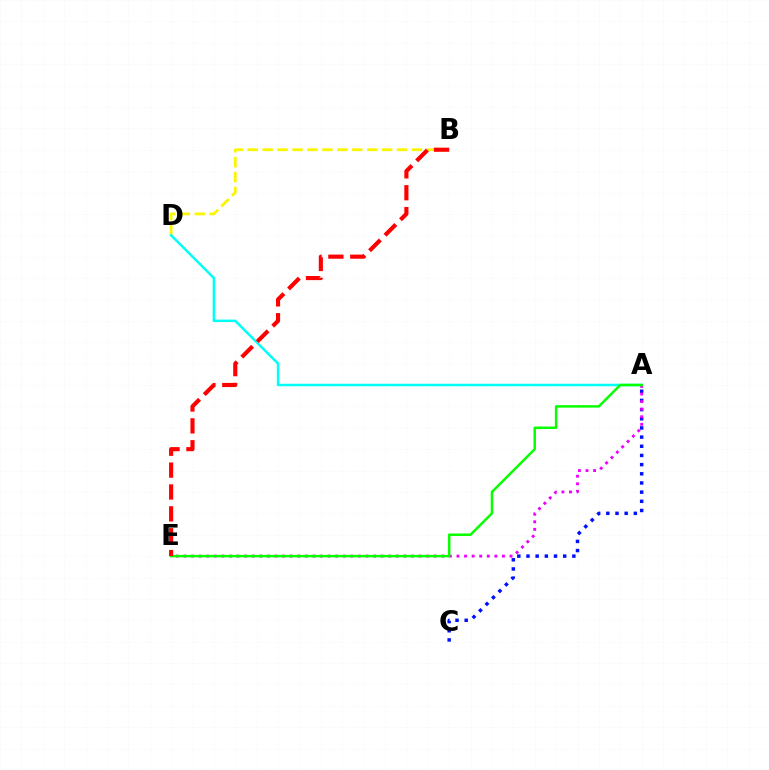{('B', 'D'): [{'color': '#fcf500', 'line_style': 'dashed', 'thickness': 2.03}], ('A', 'D'): [{'color': '#00fff6', 'line_style': 'solid', 'thickness': 1.8}], ('A', 'C'): [{'color': '#0010ff', 'line_style': 'dotted', 'thickness': 2.49}], ('A', 'E'): [{'color': '#ee00ff', 'line_style': 'dotted', 'thickness': 2.06}, {'color': '#08ff00', 'line_style': 'solid', 'thickness': 1.8}], ('B', 'E'): [{'color': '#ff0000', 'line_style': 'dashed', 'thickness': 2.97}]}